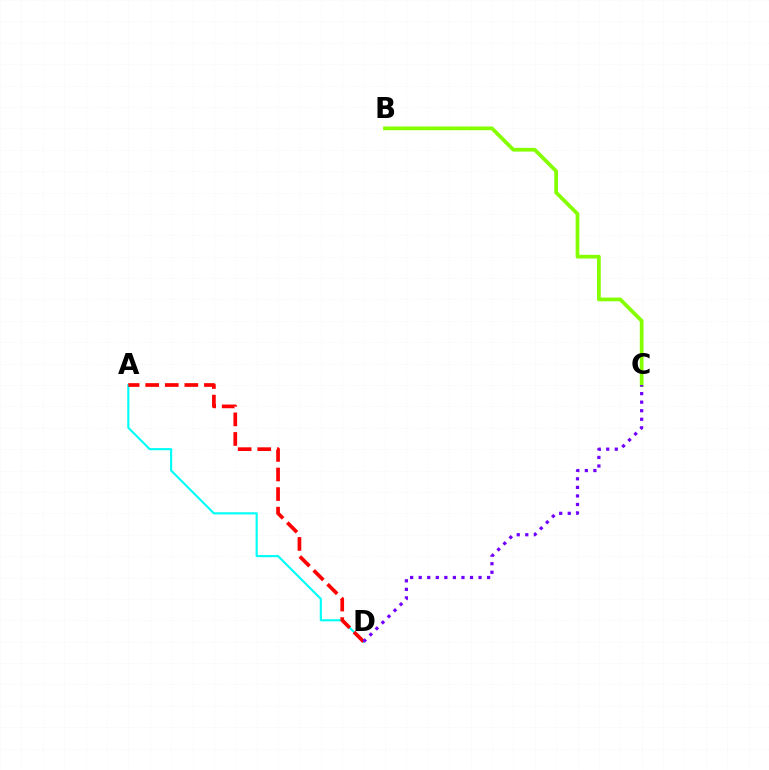{('B', 'C'): [{'color': '#84ff00', 'line_style': 'solid', 'thickness': 2.69}], ('A', 'D'): [{'color': '#00fff6', 'line_style': 'solid', 'thickness': 1.55}, {'color': '#ff0000', 'line_style': 'dashed', 'thickness': 2.66}], ('C', 'D'): [{'color': '#7200ff', 'line_style': 'dotted', 'thickness': 2.32}]}